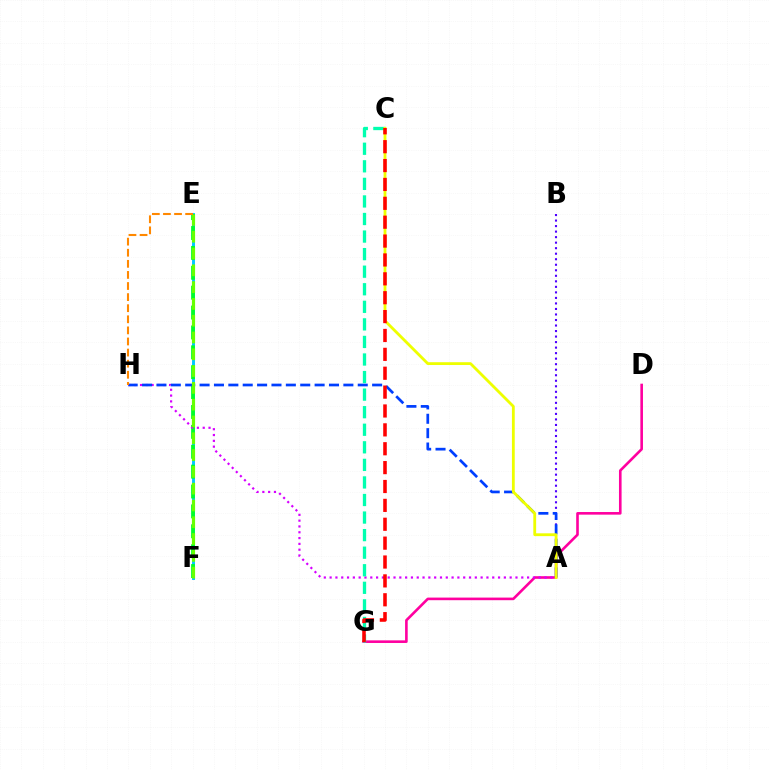{('D', 'G'): [{'color': '#ff00a0', 'line_style': 'solid', 'thickness': 1.88}], ('E', 'F'): [{'color': '#00c7ff', 'line_style': 'solid', 'thickness': 2.1}, {'color': '#00ff27', 'line_style': 'dashed', 'thickness': 2.7}, {'color': '#66ff00', 'line_style': 'dashed', 'thickness': 2.28}], ('A', 'H'): [{'color': '#d600ff', 'line_style': 'dotted', 'thickness': 1.58}, {'color': '#003fff', 'line_style': 'dashed', 'thickness': 1.95}], ('A', 'B'): [{'color': '#4f00ff', 'line_style': 'dotted', 'thickness': 1.5}], ('C', 'G'): [{'color': '#00ffaf', 'line_style': 'dashed', 'thickness': 2.39}, {'color': '#ff0000', 'line_style': 'dashed', 'thickness': 2.56}], ('A', 'C'): [{'color': '#eeff00', 'line_style': 'solid', 'thickness': 2.03}], ('E', 'H'): [{'color': '#ff8800', 'line_style': 'dashed', 'thickness': 1.51}]}